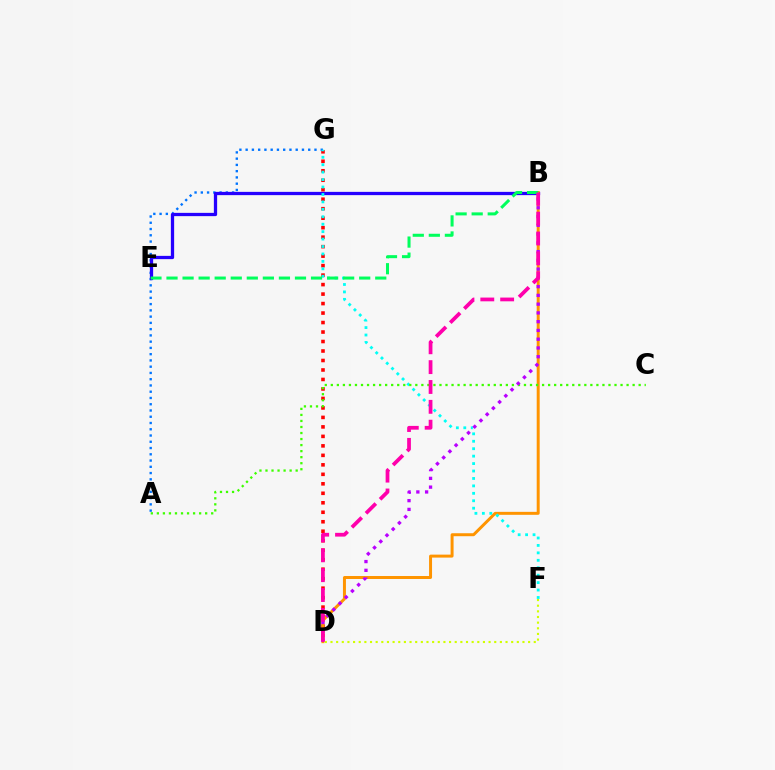{('D', 'G'): [{'color': '#ff0000', 'line_style': 'dotted', 'thickness': 2.58}], ('A', 'G'): [{'color': '#0074ff', 'line_style': 'dotted', 'thickness': 1.7}], ('B', 'E'): [{'color': '#2500ff', 'line_style': 'solid', 'thickness': 2.36}, {'color': '#00ff5c', 'line_style': 'dashed', 'thickness': 2.18}], ('B', 'D'): [{'color': '#ff9400', 'line_style': 'solid', 'thickness': 2.14}, {'color': '#b900ff', 'line_style': 'dotted', 'thickness': 2.38}, {'color': '#ff00ac', 'line_style': 'dashed', 'thickness': 2.7}], ('F', 'G'): [{'color': '#00fff6', 'line_style': 'dotted', 'thickness': 2.02}], ('A', 'C'): [{'color': '#3dff00', 'line_style': 'dotted', 'thickness': 1.64}], ('D', 'F'): [{'color': '#d1ff00', 'line_style': 'dotted', 'thickness': 1.53}]}